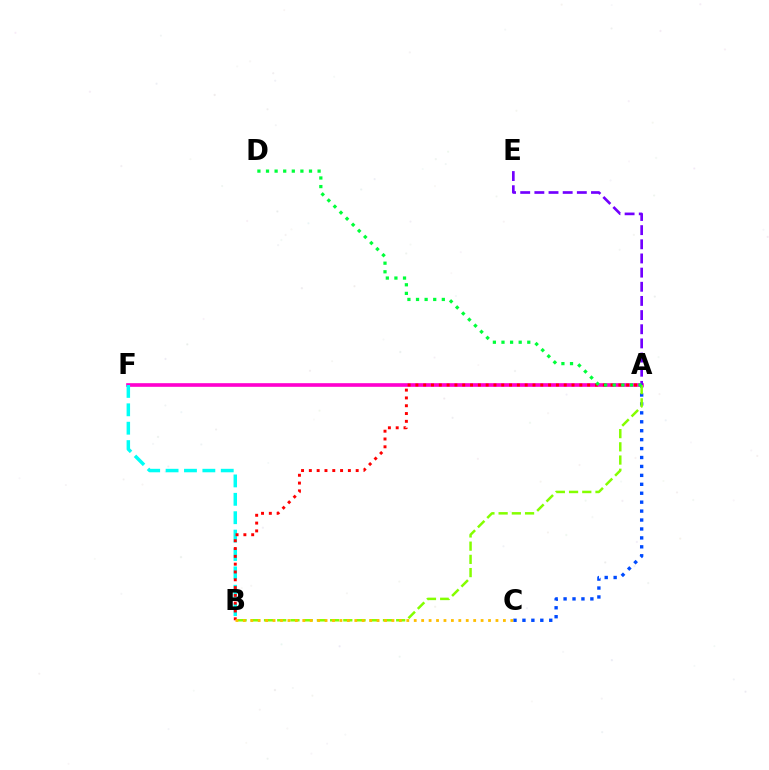{('A', 'C'): [{'color': '#004bff', 'line_style': 'dotted', 'thickness': 2.43}], ('A', 'F'): [{'color': '#ff00cf', 'line_style': 'solid', 'thickness': 2.62}], ('B', 'F'): [{'color': '#00fff6', 'line_style': 'dashed', 'thickness': 2.5}], ('A', 'B'): [{'color': '#84ff00', 'line_style': 'dashed', 'thickness': 1.8}, {'color': '#ff0000', 'line_style': 'dotted', 'thickness': 2.12}], ('B', 'C'): [{'color': '#ffbd00', 'line_style': 'dotted', 'thickness': 2.02}], ('A', 'E'): [{'color': '#7200ff', 'line_style': 'dashed', 'thickness': 1.92}], ('A', 'D'): [{'color': '#00ff39', 'line_style': 'dotted', 'thickness': 2.34}]}